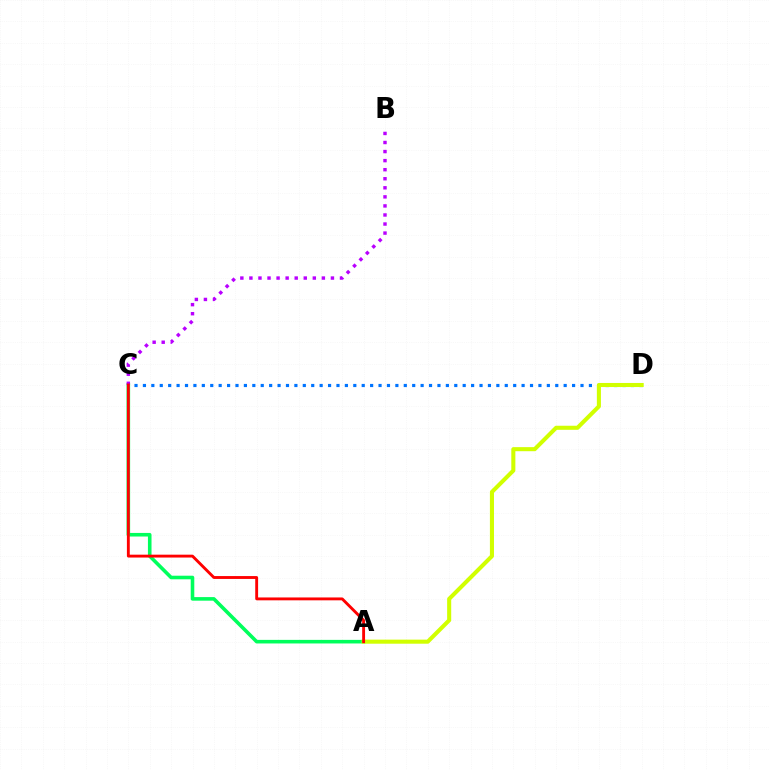{('A', 'C'): [{'color': '#00ff5c', 'line_style': 'solid', 'thickness': 2.58}, {'color': '#ff0000', 'line_style': 'solid', 'thickness': 2.07}], ('C', 'D'): [{'color': '#0074ff', 'line_style': 'dotted', 'thickness': 2.29}], ('B', 'C'): [{'color': '#b900ff', 'line_style': 'dotted', 'thickness': 2.46}], ('A', 'D'): [{'color': '#d1ff00', 'line_style': 'solid', 'thickness': 2.93}]}